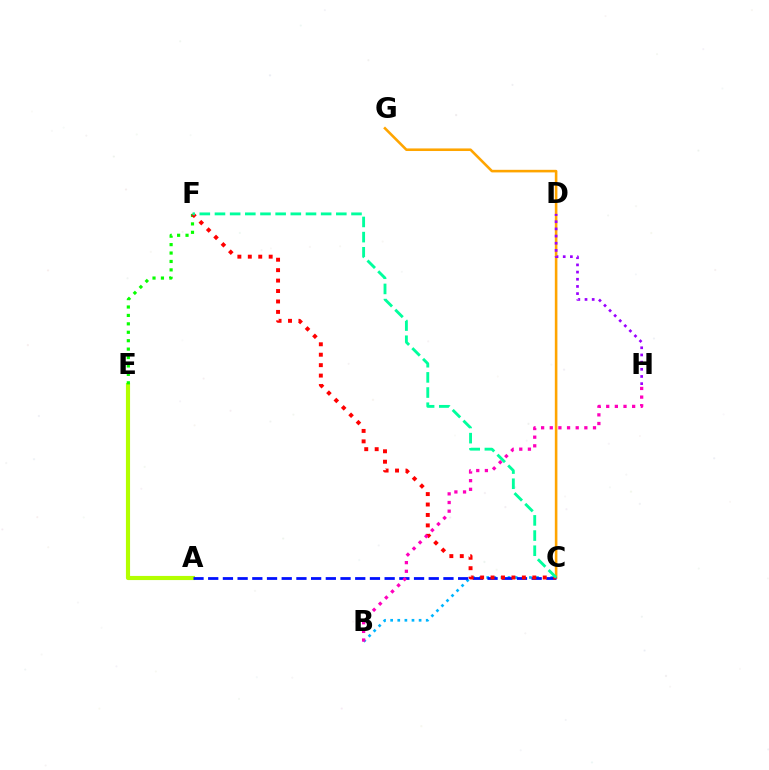{('A', 'E'): [{'color': '#b3ff00', 'line_style': 'solid', 'thickness': 2.97}], ('B', 'C'): [{'color': '#00b5ff', 'line_style': 'dotted', 'thickness': 1.93}], ('C', 'G'): [{'color': '#ffa500', 'line_style': 'solid', 'thickness': 1.86}], ('E', 'F'): [{'color': '#08ff00', 'line_style': 'dotted', 'thickness': 2.29}], ('A', 'C'): [{'color': '#0010ff', 'line_style': 'dashed', 'thickness': 2.0}], ('D', 'H'): [{'color': '#9b00ff', 'line_style': 'dotted', 'thickness': 1.95}], ('C', 'F'): [{'color': '#ff0000', 'line_style': 'dotted', 'thickness': 2.84}, {'color': '#00ff9d', 'line_style': 'dashed', 'thickness': 2.06}], ('B', 'H'): [{'color': '#ff00bd', 'line_style': 'dotted', 'thickness': 2.35}]}